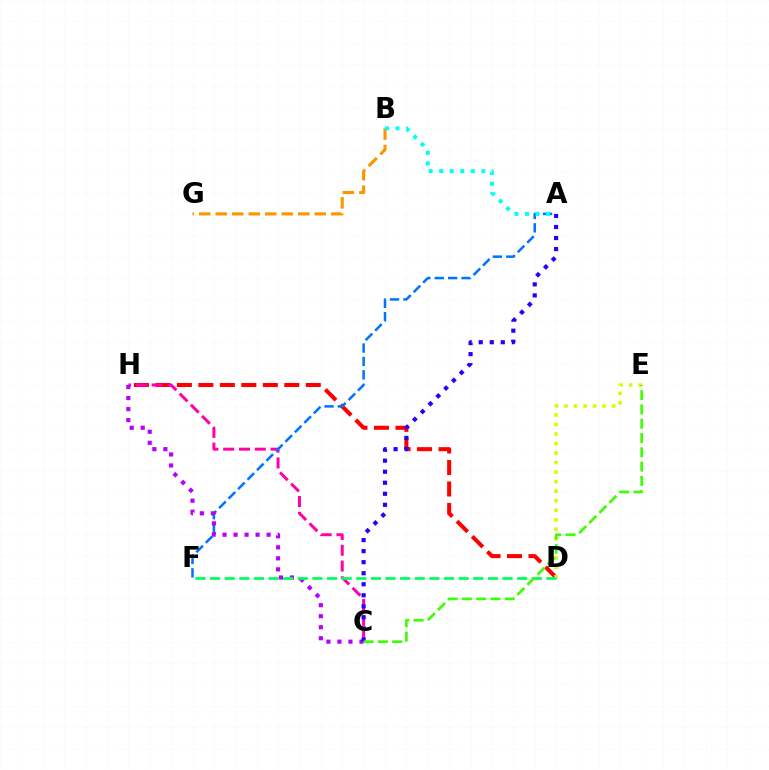{('D', 'H'): [{'color': '#ff0000', 'line_style': 'dashed', 'thickness': 2.92}], ('C', 'H'): [{'color': '#ff00ac', 'line_style': 'dashed', 'thickness': 2.15}, {'color': '#b900ff', 'line_style': 'dotted', 'thickness': 2.99}], ('A', 'F'): [{'color': '#0074ff', 'line_style': 'dashed', 'thickness': 1.82}], ('B', 'G'): [{'color': '#ff9400', 'line_style': 'dashed', 'thickness': 2.24}], ('D', 'E'): [{'color': '#d1ff00', 'line_style': 'dotted', 'thickness': 2.59}], ('D', 'F'): [{'color': '#00ff5c', 'line_style': 'dashed', 'thickness': 1.99}], ('A', 'C'): [{'color': '#2500ff', 'line_style': 'dotted', 'thickness': 3.0}], ('C', 'E'): [{'color': '#3dff00', 'line_style': 'dashed', 'thickness': 1.94}], ('A', 'B'): [{'color': '#00fff6', 'line_style': 'dotted', 'thickness': 2.87}]}